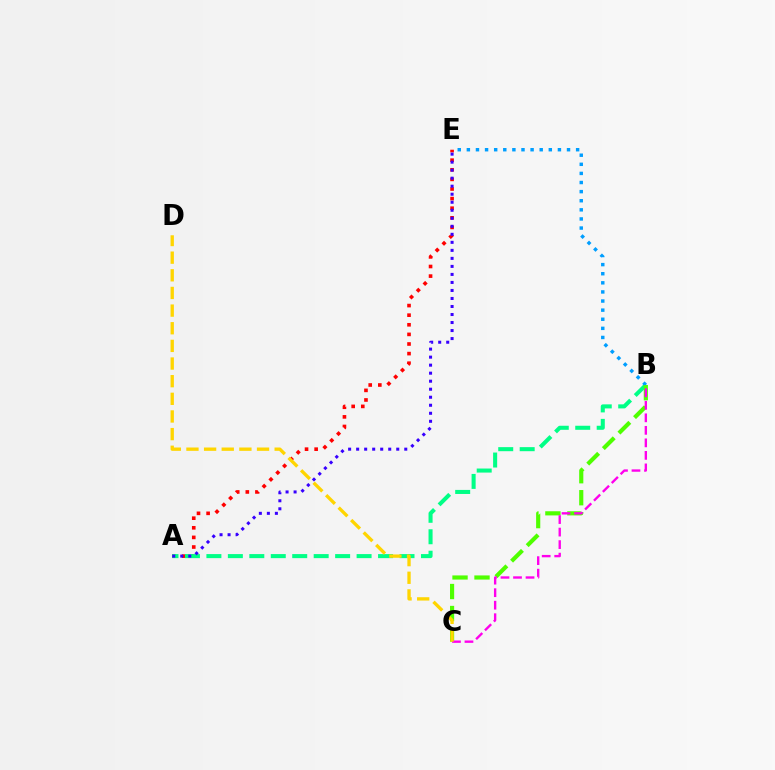{('A', 'E'): [{'color': '#ff0000', 'line_style': 'dotted', 'thickness': 2.61}, {'color': '#3700ff', 'line_style': 'dotted', 'thickness': 2.18}], ('A', 'B'): [{'color': '#00ff86', 'line_style': 'dashed', 'thickness': 2.91}], ('B', 'E'): [{'color': '#009eff', 'line_style': 'dotted', 'thickness': 2.47}], ('B', 'C'): [{'color': '#4fff00', 'line_style': 'dashed', 'thickness': 2.99}, {'color': '#ff00ed', 'line_style': 'dashed', 'thickness': 1.7}], ('C', 'D'): [{'color': '#ffd500', 'line_style': 'dashed', 'thickness': 2.4}]}